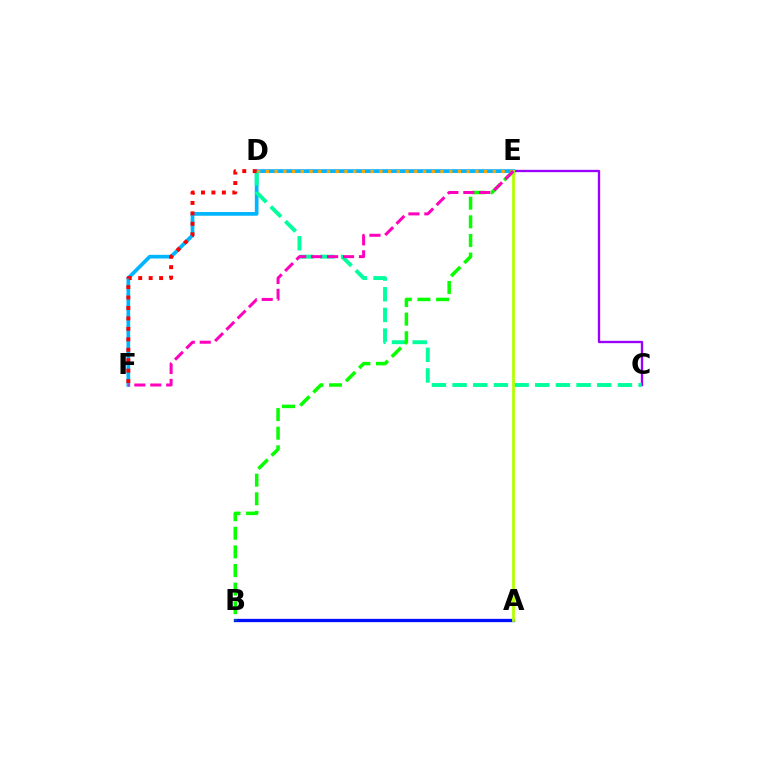{('A', 'B'): [{'color': '#0010ff', 'line_style': 'solid', 'thickness': 2.37}], ('C', 'D'): [{'color': '#9b00ff', 'line_style': 'solid', 'thickness': 1.68}, {'color': '#00ff9d', 'line_style': 'dashed', 'thickness': 2.81}], ('E', 'F'): [{'color': '#00b5ff', 'line_style': 'solid', 'thickness': 2.66}, {'color': '#ff00bd', 'line_style': 'dashed', 'thickness': 2.17}], ('D', 'E'): [{'color': '#ffa500', 'line_style': 'dotted', 'thickness': 2.37}], ('D', 'F'): [{'color': '#ff0000', 'line_style': 'dotted', 'thickness': 2.84}], ('A', 'E'): [{'color': '#b3ff00', 'line_style': 'solid', 'thickness': 1.99}], ('B', 'E'): [{'color': '#08ff00', 'line_style': 'dashed', 'thickness': 2.53}]}